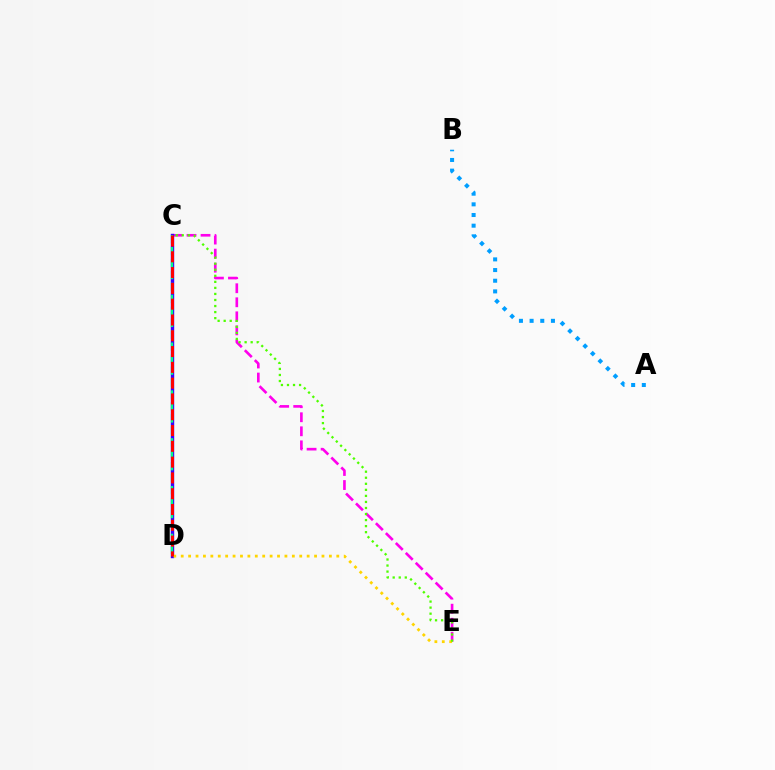{('C', 'E'): [{'color': '#ff00ed', 'line_style': 'dashed', 'thickness': 1.91}, {'color': '#4fff00', 'line_style': 'dotted', 'thickness': 1.64}], ('C', 'D'): [{'color': '#3700ff', 'line_style': 'solid', 'thickness': 2.45}, {'color': '#00ff86', 'line_style': 'dashed', 'thickness': 1.62}, {'color': '#ff0000', 'line_style': 'dashed', 'thickness': 2.15}], ('D', 'E'): [{'color': '#ffd500', 'line_style': 'dotted', 'thickness': 2.01}], ('A', 'B'): [{'color': '#009eff', 'line_style': 'dotted', 'thickness': 2.9}]}